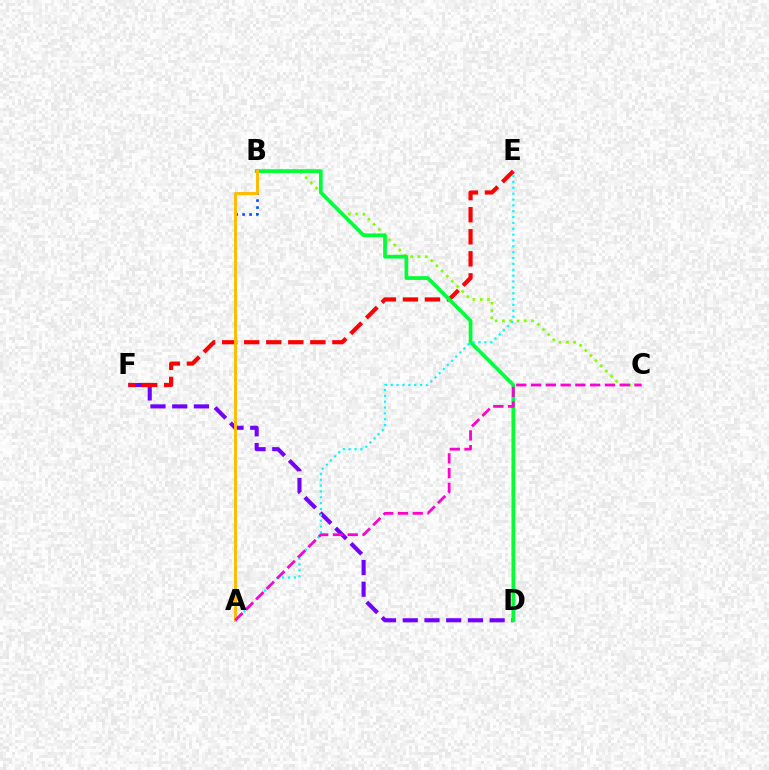{('D', 'F'): [{'color': '#7200ff', 'line_style': 'dashed', 'thickness': 2.95}], ('E', 'F'): [{'color': '#ff0000', 'line_style': 'dashed', 'thickness': 3.0}], ('A', 'B'): [{'color': '#004bff', 'line_style': 'dotted', 'thickness': 1.89}, {'color': '#ffbd00', 'line_style': 'solid', 'thickness': 2.12}], ('B', 'C'): [{'color': '#84ff00', 'line_style': 'dotted', 'thickness': 1.98}], ('B', 'D'): [{'color': '#00ff39', 'line_style': 'solid', 'thickness': 2.68}], ('A', 'E'): [{'color': '#00fff6', 'line_style': 'dotted', 'thickness': 1.59}], ('A', 'C'): [{'color': '#ff00cf', 'line_style': 'dashed', 'thickness': 2.01}]}